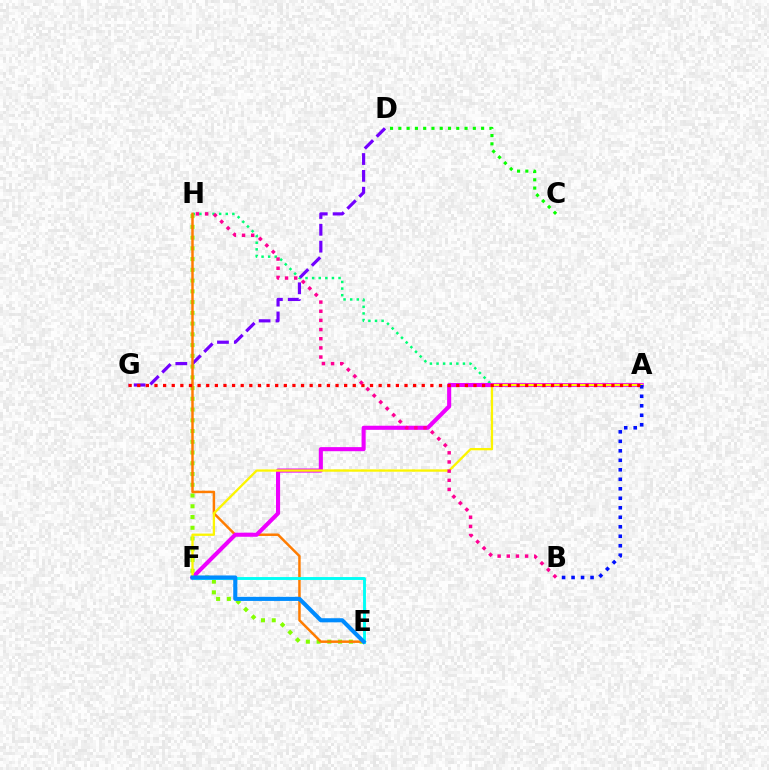{('A', 'H'): [{'color': '#00ff74', 'line_style': 'dotted', 'thickness': 1.79}], ('D', 'G'): [{'color': '#7200ff', 'line_style': 'dashed', 'thickness': 2.29}], ('E', 'H'): [{'color': '#84ff00', 'line_style': 'dotted', 'thickness': 2.92}, {'color': '#ff7c00', 'line_style': 'solid', 'thickness': 1.79}], ('A', 'F'): [{'color': '#ee00ff', 'line_style': 'solid', 'thickness': 2.94}, {'color': '#fcf500', 'line_style': 'solid', 'thickness': 1.66}], ('C', 'D'): [{'color': '#08ff00', 'line_style': 'dotted', 'thickness': 2.25}], ('A', 'B'): [{'color': '#0010ff', 'line_style': 'dotted', 'thickness': 2.58}], ('A', 'G'): [{'color': '#ff0000', 'line_style': 'dotted', 'thickness': 2.34}], ('E', 'F'): [{'color': '#00fff6', 'line_style': 'solid', 'thickness': 2.08}, {'color': '#008cff', 'line_style': 'solid', 'thickness': 2.95}], ('B', 'H'): [{'color': '#ff0094', 'line_style': 'dotted', 'thickness': 2.49}]}